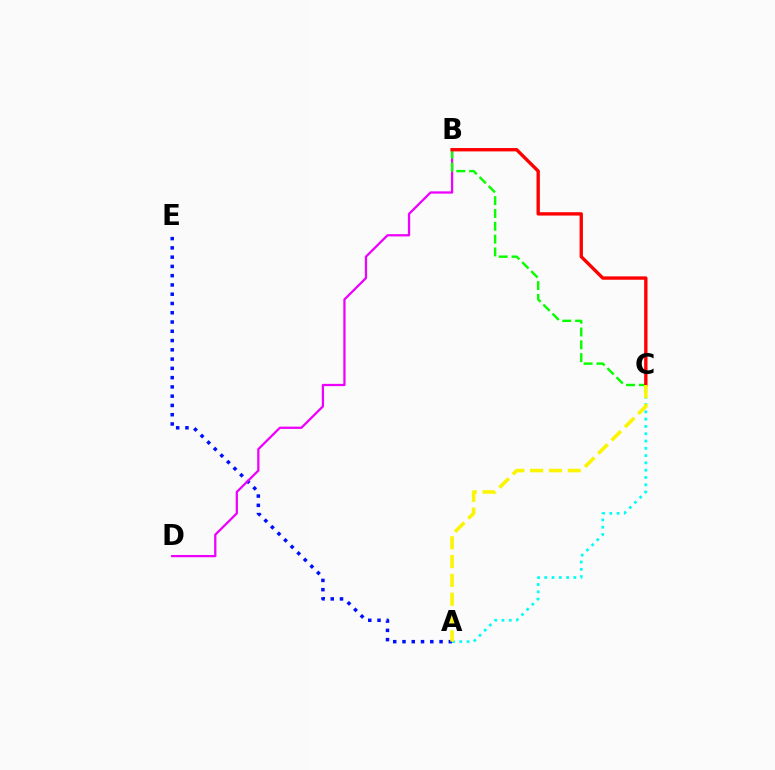{('A', 'E'): [{'color': '#0010ff', 'line_style': 'dotted', 'thickness': 2.52}], ('B', 'D'): [{'color': '#ee00ff', 'line_style': 'solid', 'thickness': 1.63}], ('B', 'C'): [{'color': '#08ff00', 'line_style': 'dashed', 'thickness': 1.74}, {'color': '#ff0000', 'line_style': 'solid', 'thickness': 2.42}], ('A', 'C'): [{'color': '#00fff6', 'line_style': 'dotted', 'thickness': 1.98}, {'color': '#fcf500', 'line_style': 'dashed', 'thickness': 2.55}]}